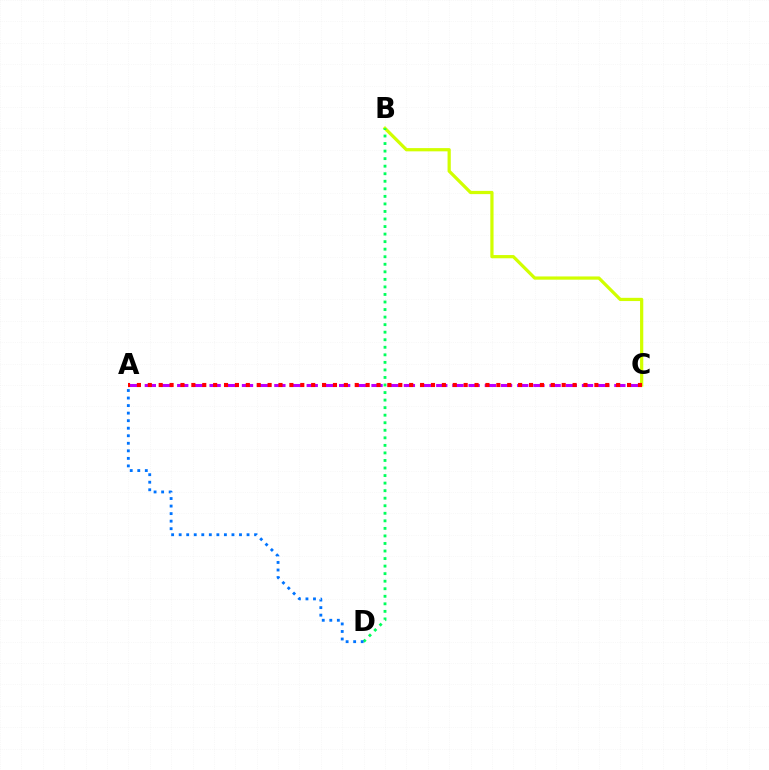{('A', 'C'): [{'color': '#b900ff', 'line_style': 'dashed', 'thickness': 2.2}, {'color': '#ff0000', 'line_style': 'dotted', 'thickness': 2.96}], ('B', 'C'): [{'color': '#d1ff00', 'line_style': 'solid', 'thickness': 2.33}], ('B', 'D'): [{'color': '#00ff5c', 'line_style': 'dotted', 'thickness': 2.05}], ('A', 'D'): [{'color': '#0074ff', 'line_style': 'dotted', 'thickness': 2.05}]}